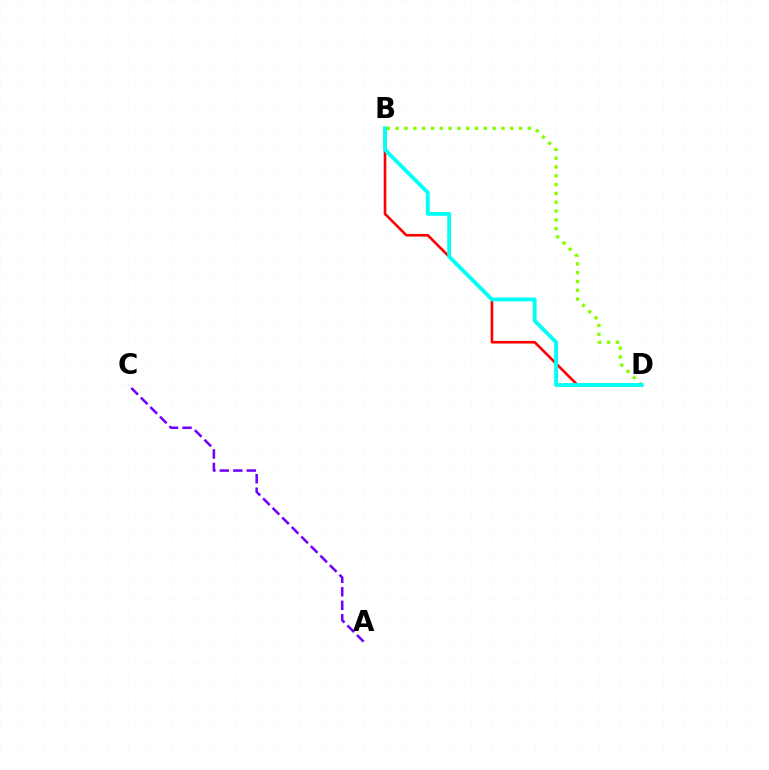{('B', 'D'): [{'color': '#ff0000', 'line_style': 'solid', 'thickness': 1.88}, {'color': '#84ff00', 'line_style': 'dotted', 'thickness': 2.39}, {'color': '#00fff6', 'line_style': 'solid', 'thickness': 2.76}], ('A', 'C'): [{'color': '#7200ff', 'line_style': 'dashed', 'thickness': 1.83}]}